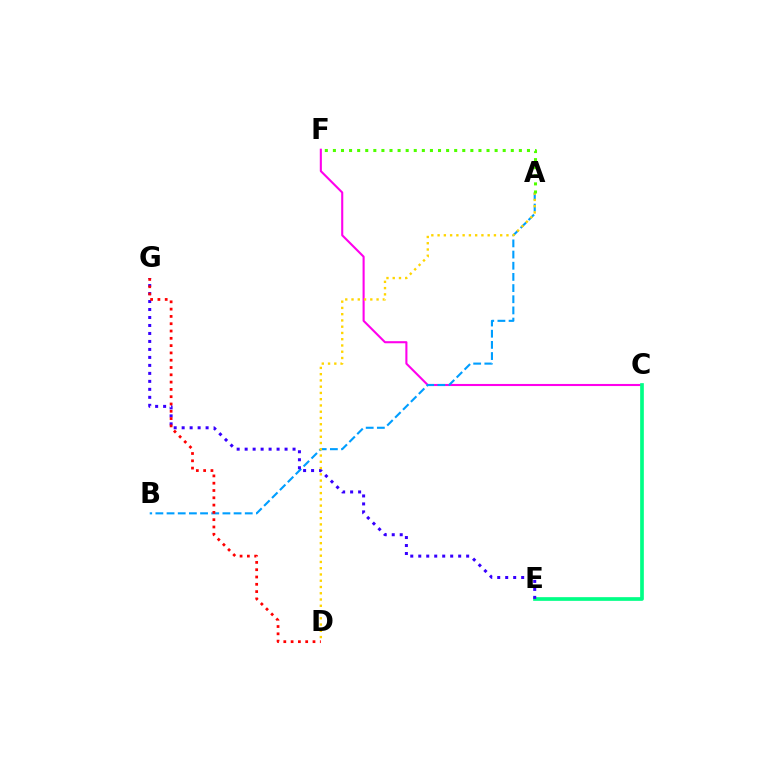{('C', 'F'): [{'color': '#ff00ed', 'line_style': 'solid', 'thickness': 1.51}], ('A', 'B'): [{'color': '#009eff', 'line_style': 'dashed', 'thickness': 1.52}], ('C', 'E'): [{'color': '#00ff86', 'line_style': 'solid', 'thickness': 2.65}], ('E', 'G'): [{'color': '#3700ff', 'line_style': 'dotted', 'thickness': 2.17}], ('D', 'G'): [{'color': '#ff0000', 'line_style': 'dotted', 'thickness': 1.98}], ('A', 'D'): [{'color': '#ffd500', 'line_style': 'dotted', 'thickness': 1.7}], ('A', 'F'): [{'color': '#4fff00', 'line_style': 'dotted', 'thickness': 2.2}]}